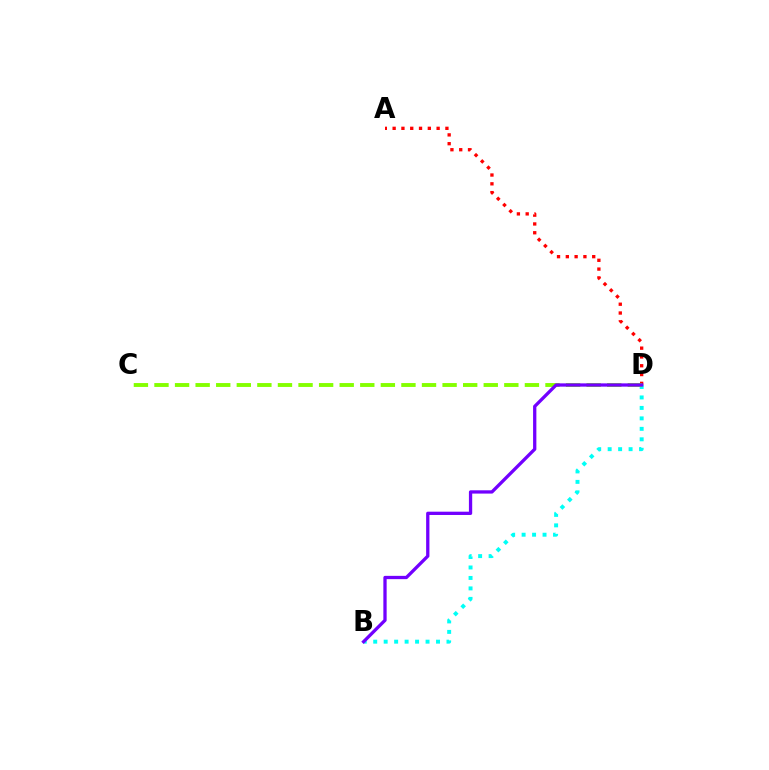{('A', 'D'): [{'color': '#ff0000', 'line_style': 'dotted', 'thickness': 2.39}], ('B', 'D'): [{'color': '#00fff6', 'line_style': 'dotted', 'thickness': 2.84}, {'color': '#7200ff', 'line_style': 'solid', 'thickness': 2.37}], ('C', 'D'): [{'color': '#84ff00', 'line_style': 'dashed', 'thickness': 2.8}]}